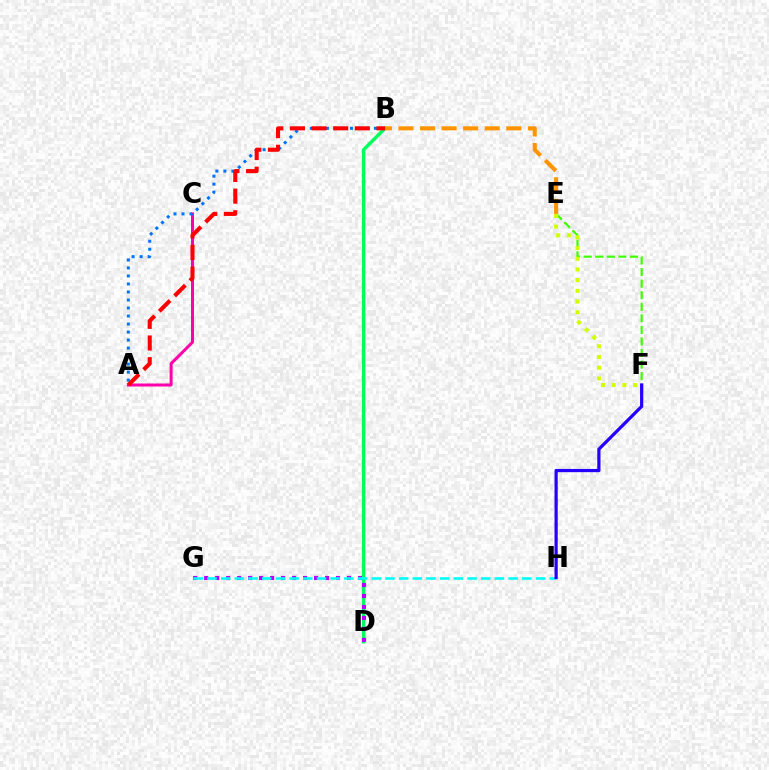{('E', 'F'): [{'color': '#3dff00', 'line_style': 'dashed', 'thickness': 1.57}, {'color': '#d1ff00', 'line_style': 'dotted', 'thickness': 2.91}], ('A', 'C'): [{'color': '#ff00ac', 'line_style': 'solid', 'thickness': 2.16}], ('A', 'B'): [{'color': '#0074ff', 'line_style': 'dotted', 'thickness': 2.18}, {'color': '#ff0000', 'line_style': 'dashed', 'thickness': 2.94}], ('B', 'D'): [{'color': '#00ff5c', 'line_style': 'solid', 'thickness': 2.47}], ('D', 'G'): [{'color': '#b900ff', 'line_style': 'dotted', 'thickness': 2.99}], ('G', 'H'): [{'color': '#00fff6', 'line_style': 'dashed', 'thickness': 1.86}], ('B', 'E'): [{'color': '#ff9400', 'line_style': 'dashed', 'thickness': 2.93}], ('F', 'H'): [{'color': '#2500ff', 'line_style': 'solid', 'thickness': 2.32}]}